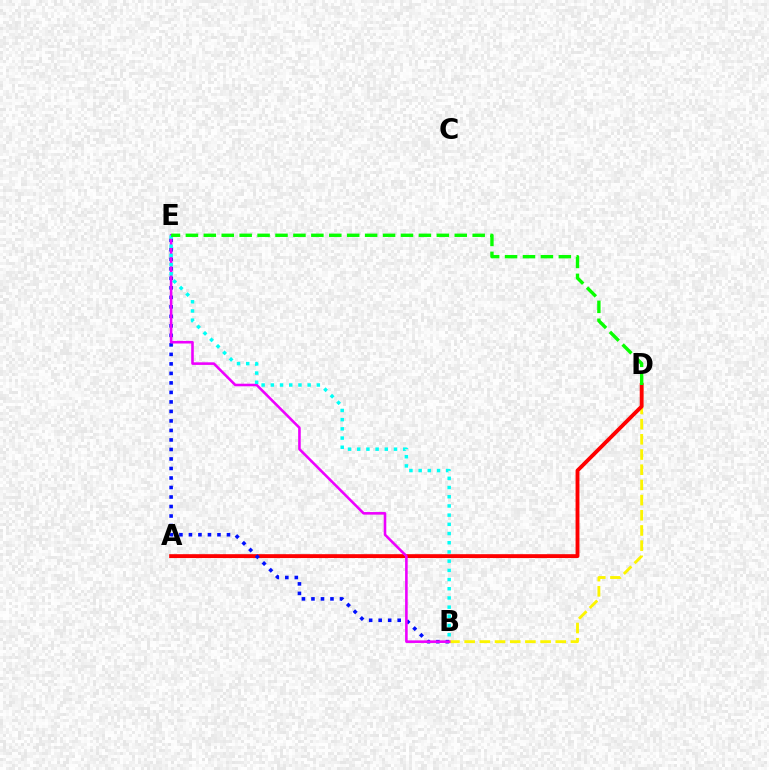{('B', 'D'): [{'color': '#fcf500', 'line_style': 'dashed', 'thickness': 2.06}], ('A', 'D'): [{'color': '#ff0000', 'line_style': 'solid', 'thickness': 2.78}], ('B', 'E'): [{'color': '#0010ff', 'line_style': 'dotted', 'thickness': 2.58}, {'color': '#ee00ff', 'line_style': 'solid', 'thickness': 1.86}, {'color': '#00fff6', 'line_style': 'dotted', 'thickness': 2.5}], ('D', 'E'): [{'color': '#08ff00', 'line_style': 'dashed', 'thickness': 2.43}]}